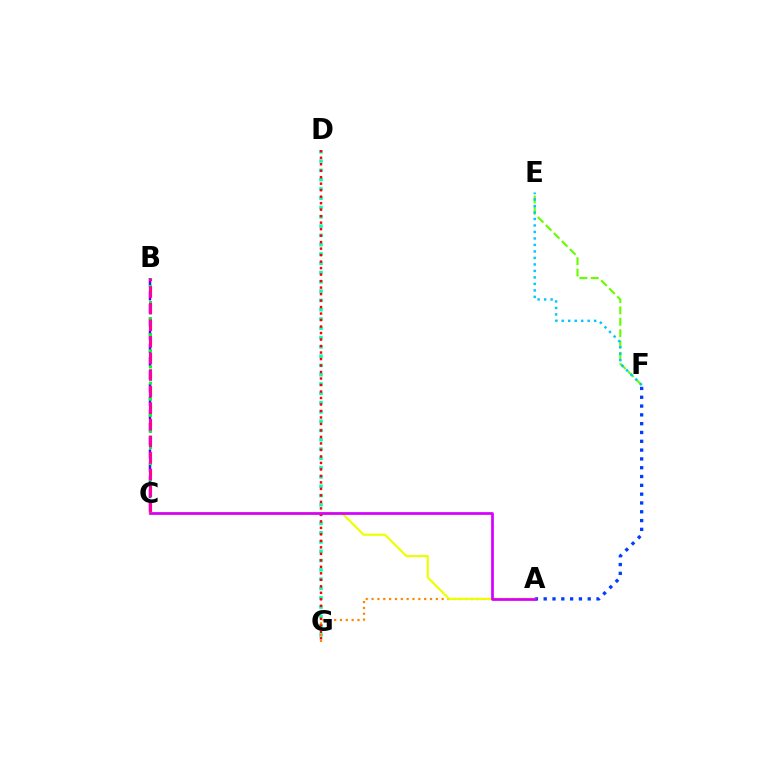{('D', 'G'): [{'color': '#00ffaf', 'line_style': 'dotted', 'thickness': 2.52}, {'color': '#ff0000', 'line_style': 'dotted', 'thickness': 1.76}], ('A', 'F'): [{'color': '#003fff', 'line_style': 'dotted', 'thickness': 2.39}], ('E', 'F'): [{'color': '#66ff00', 'line_style': 'dashed', 'thickness': 1.54}, {'color': '#00c7ff', 'line_style': 'dotted', 'thickness': 1.76}], ('B', 'C'): [{'color': '#4f00ff', 'line_style': 'dashed', 'thickness': 1.79}, {'color': '#00ff27', 'line_style': 'dotted', 'thickness': 2.19}, {'color': '#ff00a0', 'line_style': 'dashed', 'thickness': 2.25}], ('A', 'G'): [{'color': '#ff8800', 'line_style': 'dotted', 'thickness': 1.59}], ('A', 'C'): [{'color': '#eeff00', 'line_style': 'solid', 'thickness': 1.57}, {'color': '#d600ff', 'line_style': 'solid', 'thickness': 1.96}]}